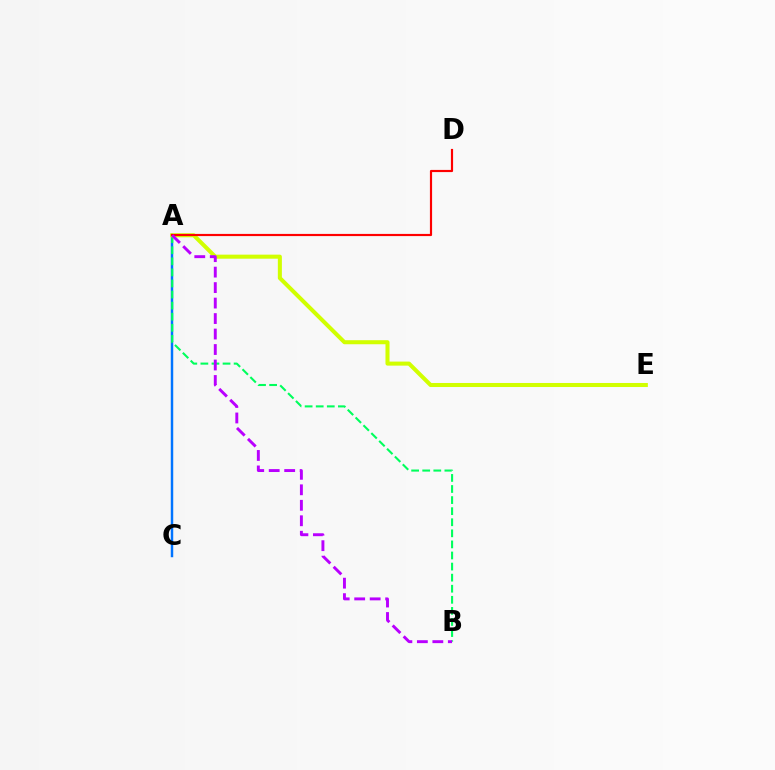{('A', 'C'): [{'color': '#0074ff', 'line_style': 'solid', 'thickness': 1.77}], ('A', 'B'): [{'color': '#00ff5c', 'line_style': 'dashed', 'thickness': 1.51}, {'color': '#b900ff', 'line_style': 'dashed', 'thickness': 2.1}], ('A', 'E'): [{'color': '#d1ff00', 'line_style': 'solid', 'thickness': 2.91}], ('A', 'D'): [{'color': '#ff0000', 'line_style': 'solid', 'thickness': 1.57}]}